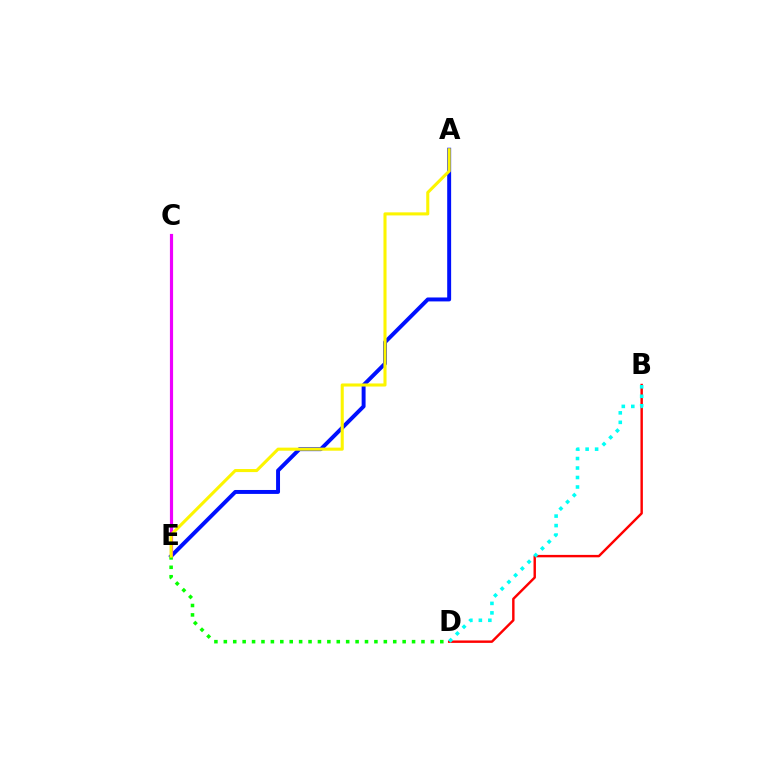{('B', 'D'): [{'color': '#ff0000', 'line_style': 'solid', 'thickness': 1.75}, {'color': '#00fff6', 'line_style': 'dotted', 'thickness': 2.58}], ('A', 'E'): [{'color': '#0010ff', 'line_style': 'solid', 'thickness': 2.83}, {'color': '#fcf500', 'line_style': 'solid', 'thickness': 2.21}], ('C', 'E'): [{'color': '#ee00ff', 'line_style': 'solid', 'thickness': 2.28}], ('D', 'E'): [{'color': '#08ff00', 'line_style': 'dotted', 'thickness': 2.56}]}